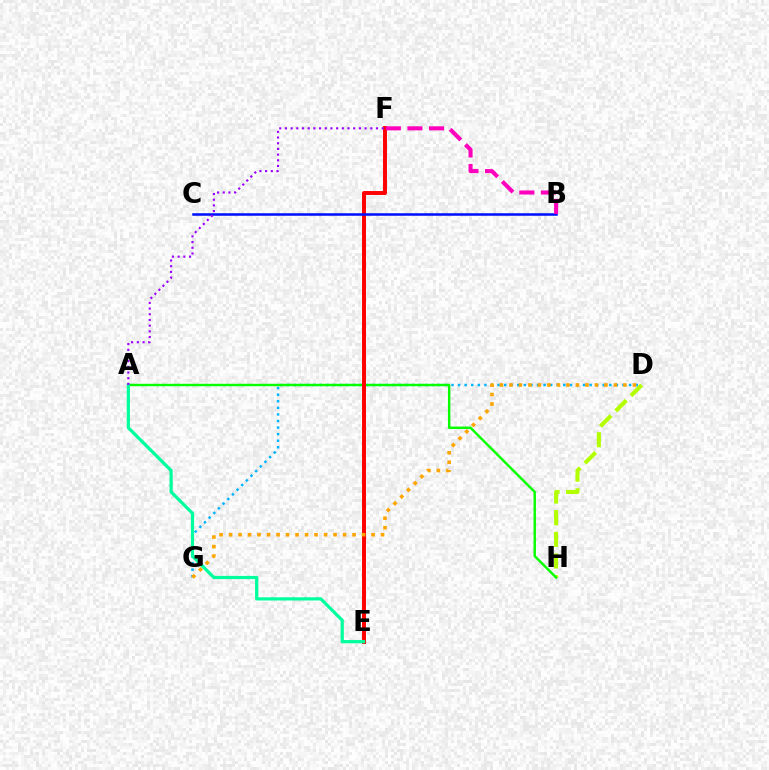{('D', 'H'): [{'color': '#b3ff00', 'line_style': 'dashed', 'thickness': 2.94}], ('D', 'G'): [{'color': '#00b5ff', 'line_style': 'dotted', 'thickness': 1.79}, {'color': '#ffa500', 'line_style': 'dotted', 'thickness': 2.58}], ('A', 'H'): [{'color': '#08ff00', 'line_style': 'solid', 'thickness': 1.76}], ('E', 'F'): [{'color': '#ff0000', 'line_style': 'solid', 'thickness': 2.84}], ('B', 'C'): [{'color': '#0010ff', 'line_style': 'solid', 'thickness': 1.83}], ('A', 'E'): [{'color': '#00ff9d', 'line_style': 'solid', 'thickness': 2.31}], ('A', 'F'): [{'color': '#9b00ff', 'line_style': 'dotted', 'thickness': 1.55}], ('B', 'F'): [{'color': '#ff00bd', 'line_style': 'dashed', 'thickness': 2.93}]}